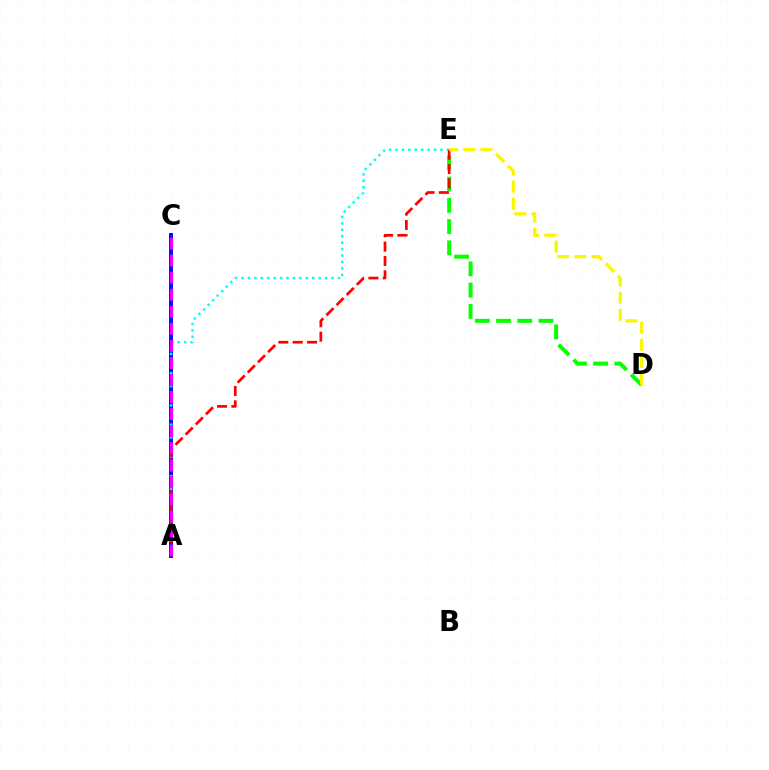{('A', 'C'): [{'color': '#0010ff', 'line_style': 'solid', 'thickness': 2.86}, {'color': '#ee00ff', 'line_style': 'dashed', 'thickness': 2.32}], ('A', 'E'): [{'color': '#00fff6', 'line_style': 'dotted', 'thickness': 1.75}, {'color': '#ff0000', 'line_style': 'dashed', 'thickness': 1.95}], ('D', 'E'): [{'color': '#08ff00', 'line_style': 'dashed', 'thickness': 2.88}, {'color': '#fcf500', 'line_style': 'dashed', 'thickness': 2.33}]}